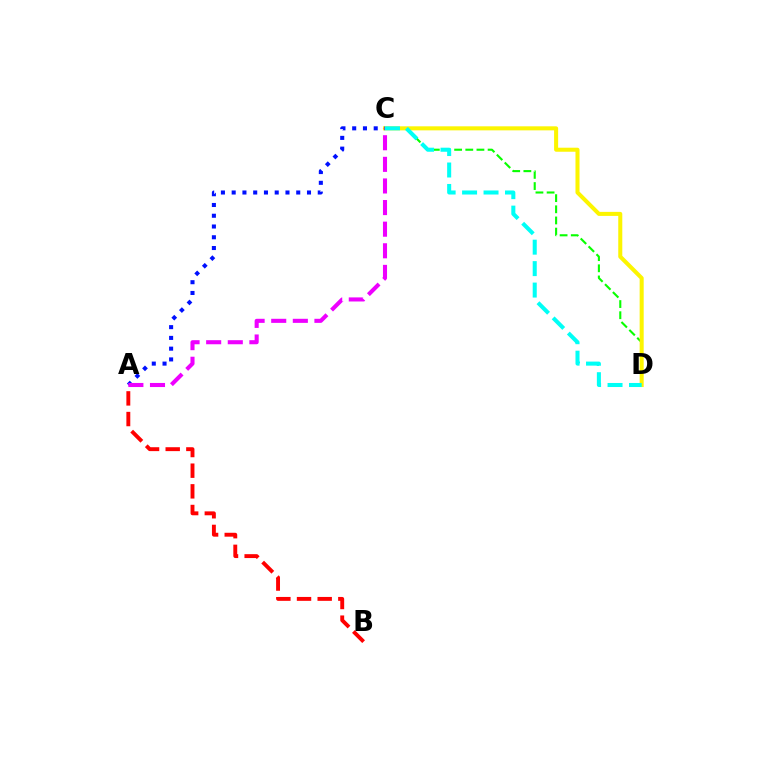{('C', 'D'): [{'color': '#08ff00', 'line_style': 'dashed', 'thickness': 1.52}, {'color': '#fcf500', 'line_style': 'solid', 'thickness': 2.91}, {'color': '#00fff6', 'line_style': 'dashed', 'thickness': 2.91}], ('A', 'C'): [{'color': '#0010ff', 'line_style': 'dotted', 'thickness': 2.92}, {'color': '#ee00ff', 'line_style': 'dashed', 'thickness': 2.94}], ('A', 'B'): [{'color': '#ff0000', 'line_style': 'dashed', 'thickness': 2.81}]}